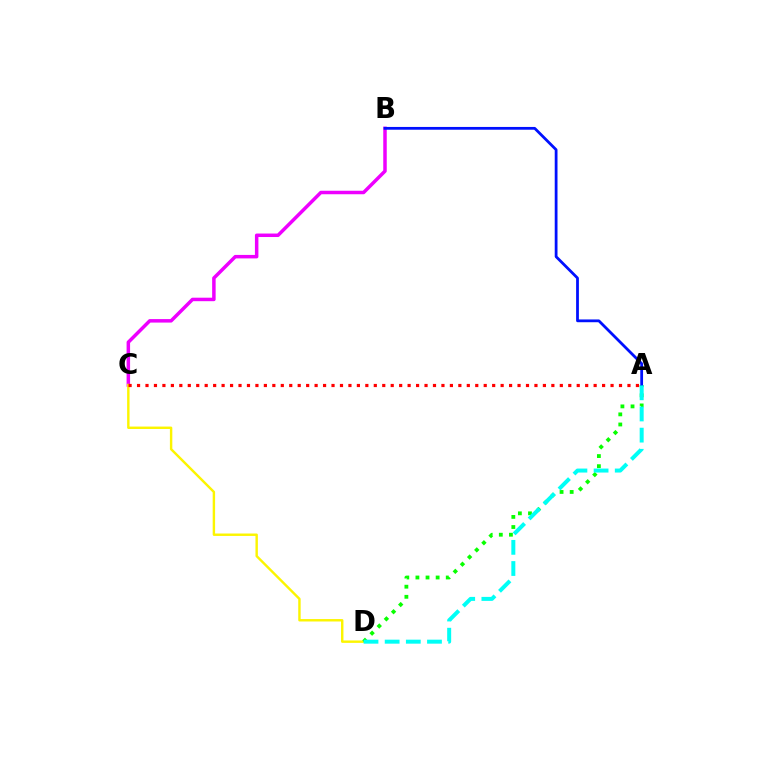{('B', 'C'): [{'color': '#ee00ff', 'line_style': 'solid', 'thickness': 2.51}], ('C', 'D'): [{'color': '#fcf500', 'line_style': 'solid', 'thickness': 1.74}], ('A', 'D'): [{'color': '#08ff00', 'line_style': 'dotted', 'thickness': 2.75}, {'color': '#00fff6', 'line_style': 'dashed', 'thickness': 2.87}], ('A', 'B'): [{'color': '#0010ff', 'line_style': 'solid', 'thickness': 2.0}], ('A', 'C'): [{'color': '#ff0000', 'line_style': 'dotted', 'thickness': 2.3}]}